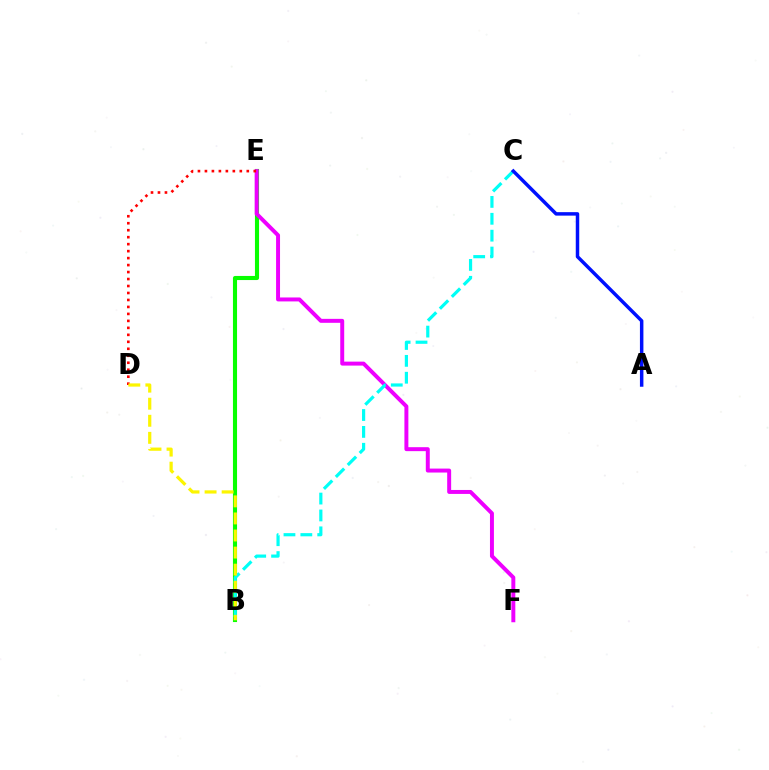{('B', 'E'): [{'color': '#08ff00', 'line_style': 'solid', 'thickness': 2.95}], ('E', 'F'): [{'color': '#ee00ff', 'line_style': 'solid', 'thickness': 2.85}], ('D', 'E'): [{'color': '#ff0000', 'line_style': 'dotted', 'thickness': 1.9}], ('B', 'C'): [{'color': '#00fff6', 'line_style': 'dashed', 'thickness': 2.29}], ('A', 'C'): [{'color': '#0010ff', 'line_style': 'solid', 'thickness': 2.5}], ('B', 'D'): [{'color': '#fcf500', 'line_style': 'dashed', 'thickness': 2.32}]}